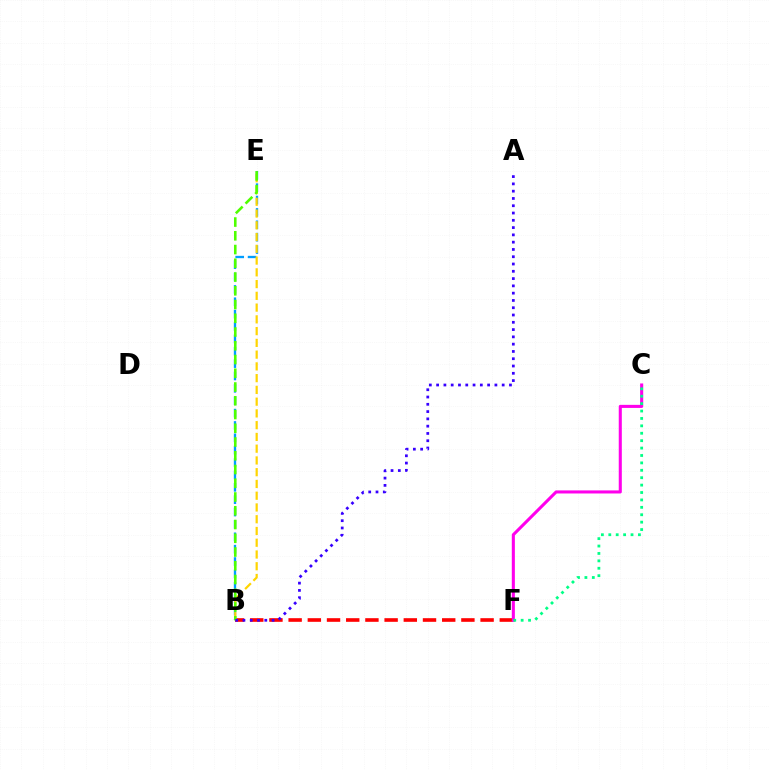{('B', 'E'): [{'color': '#009eff', 'line_style': 'dashed', 'thickness': 1.68}, {'color': '#ffd500', 'line_style': 'dashed', 'thickness': 1.6}, {'color': '#4fff00', 'line_style': 'dashed', 'thickness': 1.87}], ('B', 'F'): [{'color': '#ff0000', 'line_style': 'dashed', 'thickness': 2.61}], ('C', 'F'): [{'color': '#ff00ed', 'line_style': 'solid', 'thickness': 2.21}, {'color': '#00ff86', 'line_style': 'dotted', 'thickness': 2.01}], ('A', 'B'): [{'color': '#3700ff', 'line_style': 'dotted', 'thickness': 1.98}]}